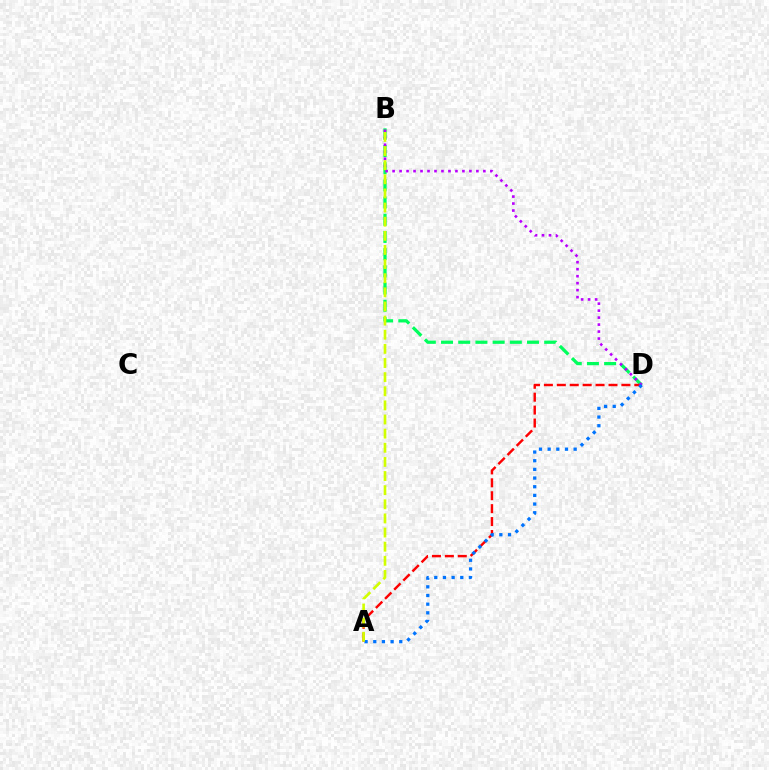{('B', 'D'): [{'color': '#00ff5c', 'line_style': 'dashed', 'thickness': 2.34}, {'color': '#b900ff', 'line_style': 'dotted', 'thickness': 1.9}], ('A', 'D'): [{'color': '#ff0000', 'line_style': 'dashed', 'thickness': 1.76}, {'color': '#0074ff', 'line_style': 'dotted', 'thickness': 2.35}], ('A', 'B'): [{'color': '#d1ff00', 'line_style': 'dashed', 'thickness': 1.92}]}